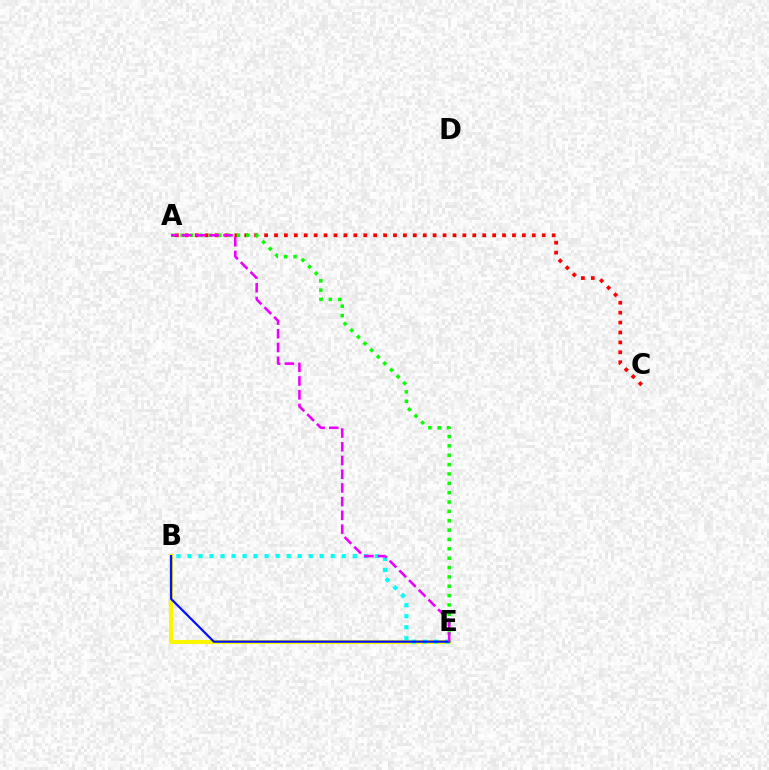{('B', 'E'): [{'color': '#fcf500', 'line_style': 'solid', 'thickness': 2.98}, {'color': '#00fff6', 'line_style': 'dotted', 'thickness': 2.99}, {'color': '#0010ff', 'line_style': 'solid', 'thickness': 1.59}], ('A', 'C'): [{'color': '#ff0000', 'line_style': 'dotted', 'thickness': 2.69}], ('A', 'E'): [{'color': '#08ff00', 'line_style': 'dotted', 'thickness': 2.54}, {'color': '#ee00ff', 'line_style': 'dashed', 'thickness': 1.86}]}